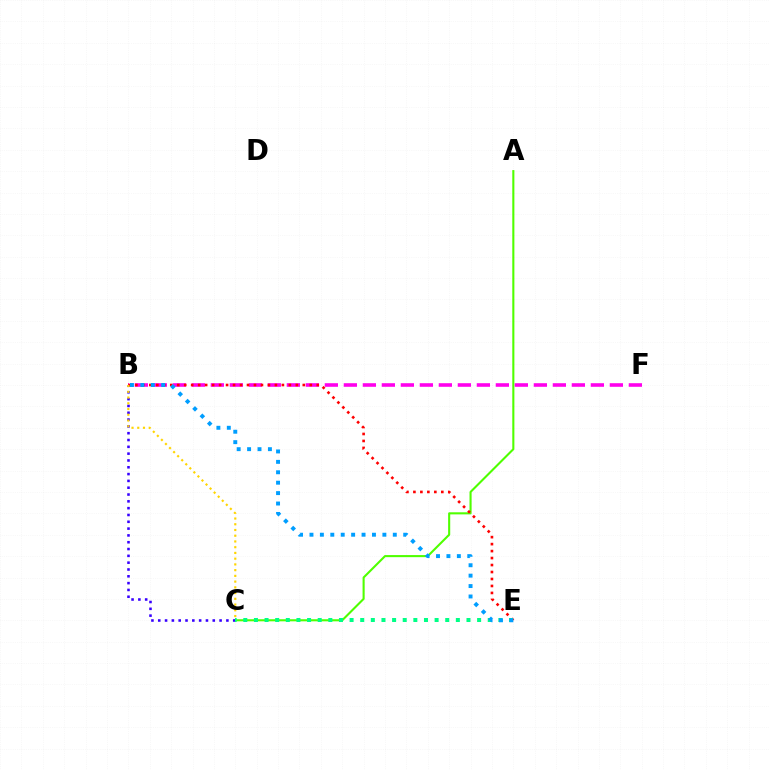{('A', 'C'): [{'color': '#4fff00', 'line_style': 'solid', 'thickness': 1.51}], ('B', 'C'): [{'color': '#3700ff', 'line_style': 'dotted', 'thickness': 1.85}, {'color': '#ffd500', 'line_style': 'dotted', 'thickness': 1.56}], ('B', 'F'): [{'color': '#ff00ed', 'line_style': 'dashed', 'thickness': 2.58}], ('B', 'E'): [{'color': '#ff0000', 'line_style': 'dotted', 'thickness': 1.9}, {'color': '#009eff', 'line_style': 'dotted', 'thickness': 2.83}], ('C', 'E'): [{'color': '#00ff86', 'line_style': 'dotted', 'thickness': 2.89}]}